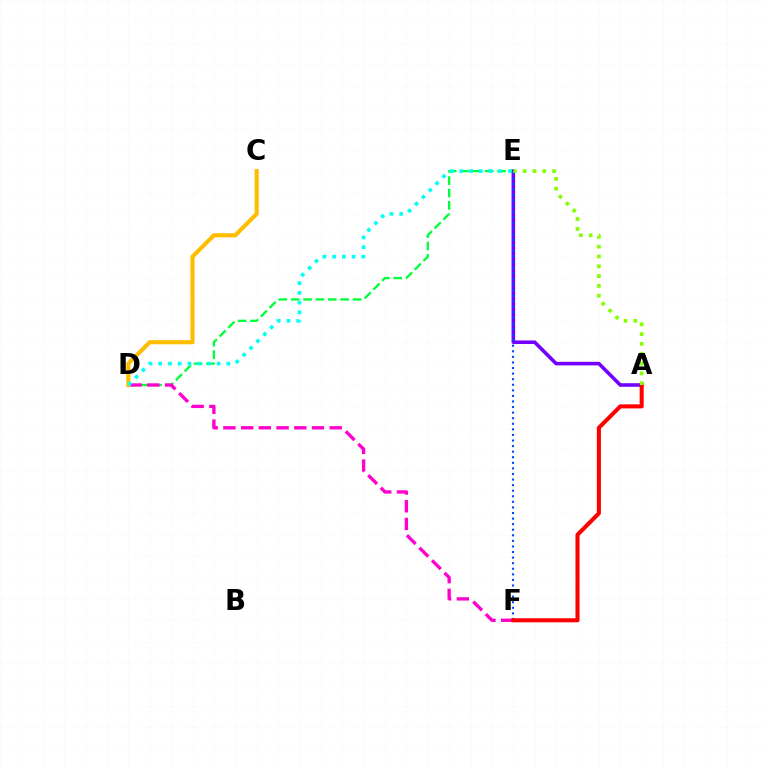{('D', 'E'): [{'color': '#00ff39', 'line_style': 'dashed', 'thickness': 1.68}, {'color': '#00fff6', 'line_style': 'dotted', 'thickness': 2.64}], ('A', 'E'): [{'color': '#7200ff', 'line_style': 'solid', 'thickness': 2.58}, {'color': '#84ff00', 'line_style': 'dotted', 'thickness': 2.66}], ('D', 'F'): [{'color': '#ff00cf', 'line_style': 'dashed', 'thickness': 2.41}], ('C', 'D'): [{'color': '#ffbd00', 'line_style': 'solid', 'thickness': 2.98}], ('E', 'F'): [{'color': '#004bff', 'line_style': 'dotted', 'thickness': 1.52}], ('A', 'F'): [{'color': '#ff0000', 'line_style': 'solid', 'thickness': 2.92}]}